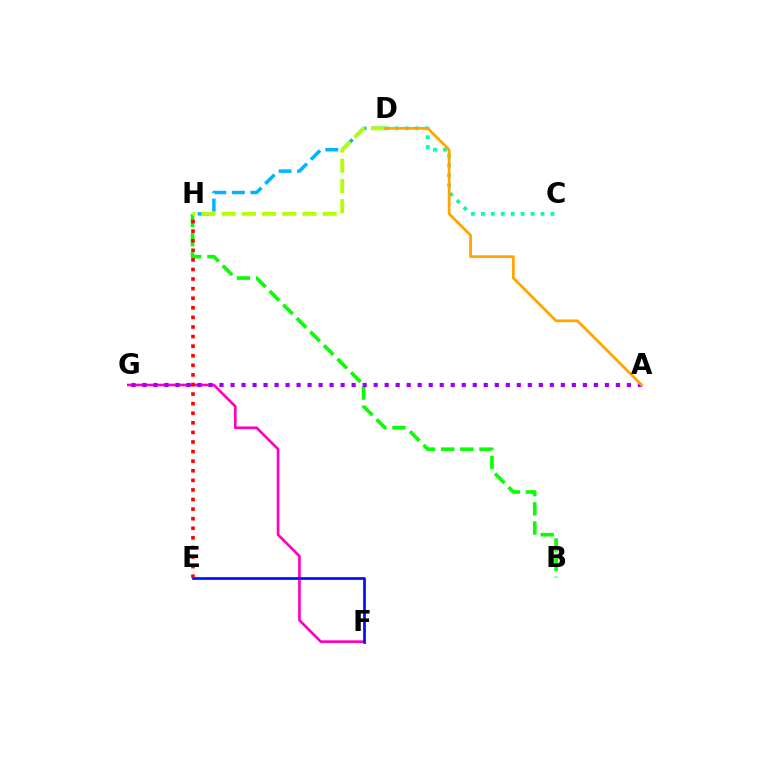{('F', 'G'): [{'color': '#ff00bd', 'line_style': 'solid', 'thickness': 1.92}], ('D', 'H'): [{'color': '#00b5ff', 'line_style': 'dashed', 'thickness': 2.52}, {'color': '#b3ff00', 'line_style': 'dashed', 'thickness': 2.75}], ('B', 'H'): [{'color': '#08ff00', 'line_style': 'dashed', 'thickness': 2.6}], ('C', 'D'): [{'color': '#00ff9d', 'line_style': 'dotted', 'thickness': 2.7}], ('A', 'G'): [{'color': '#9b00ff', 'line_style': 'dotted', 'thickness': 2.99}], ('E', 'F'): [{'color': '#0010ff', 'line_style': 'solid', 'thickness': 1.96}], ('E', 'H'): [{'color': '#ff0000', 'line_style': 'dotted', 'thickness': 2.6}], ('A', 'D'): [{'color': '#ffa500', 'line_style': 'solid', 'thickness': 1.99}]}